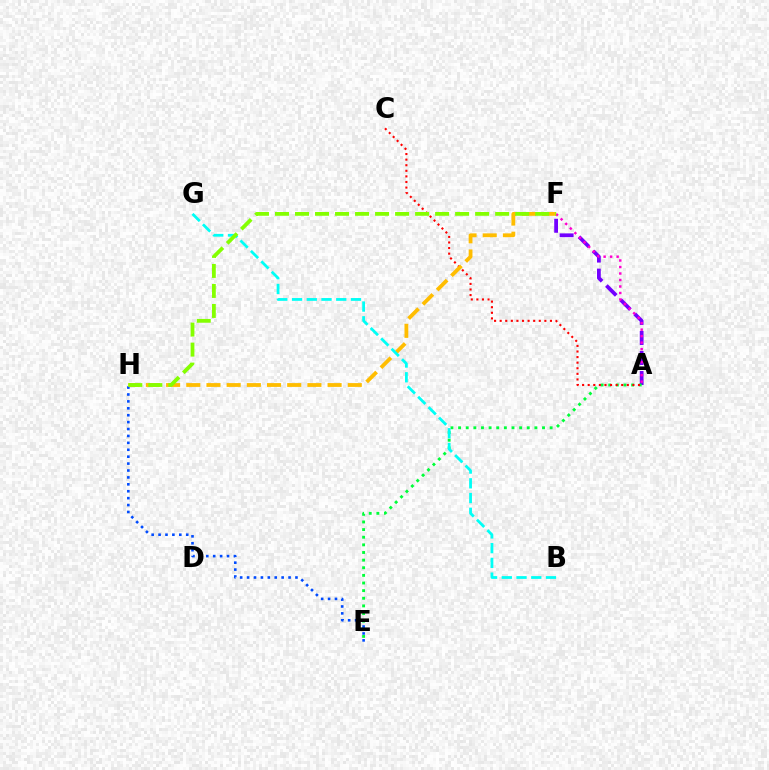{('A', 'F'): [{'color': '#7200ff', 'line_style': 'dashed', 'thickness': 2.72}, {'color': '#ff00cf', 'line_style': 'dotted', 'thickness': 1.77}], ('A', 'E'): [{'color': '#00ff39', 'line_style': 'dotted', 'thickness': 2.07}], ('E', 'H'): [{'color': '#004bff', 'line_style': 'dotted', 'thickness': 1.88}], ('A', 'C'): [{'color': '#ff0000', 'line_style': 'dotted', 'thickness': 1.52}], ('F', 'H'): [{'color': '#ffbd00', 'line_style': 'dashed', 'thickness': 2.74}, {'color': '#84ff00', 'line_style': 'dashed', 'thickness': 2.72}], ('B', 'G'): [{'color': '#00fff6', 'line_style': 'dashed', 'thickness': 2.0}]}